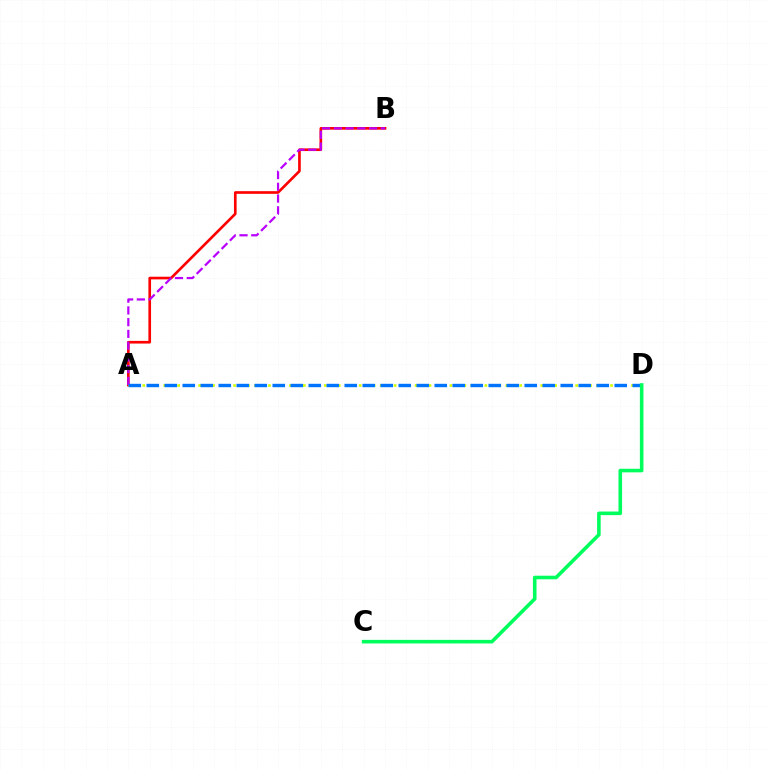{('A', 'B'): [{'color': '#ff0000', 'line_style': 'solid', 'thickness': 1.91}, {'color': '#b900ff', 'line_style': 'dashed', 'thickness': 1.6}], ('A', 'D'): [{'color': '#d1ff00', 'line_style': 'dotted', 'thickness': 1.9}, {'color': '#0074ff', 'line_style': 'dashed', 'thickness': 2.45}], ('C', 'D'): [{'color': '#00ff5c', 'line_style': 'solid', 'thickness': 2.58}]}